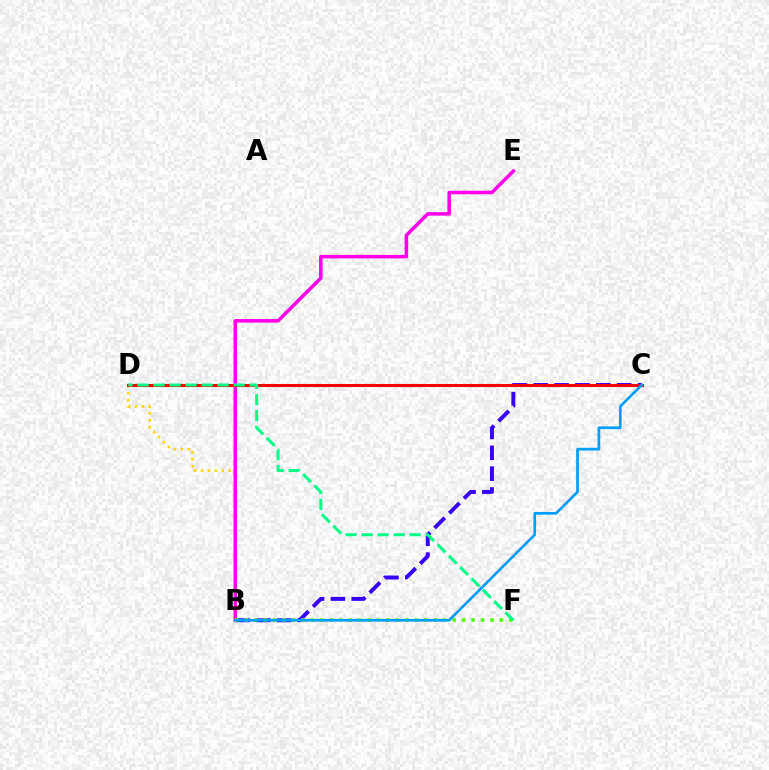{('B', 'C'): [{'color': '#3700ff', 'line_style': 'dashed', 'thickness': 2.83}, {'color': '#009eff', 'line_style': 'solid', 'thickness': 1.94}], ('B', 'D'): [{'color': '#ffd500', 'line_style': 'dotted', 'thickness': 1.88}], ('B', 'E'): [{'color': '#ff00ed', 'line_style': 'solid', 'thickness': 2.54}], ('B', 'F'): [{'color': '#4fff00', 'line_style': 'dotted', 'thickness': 2.57}], ('C', 'D'): [{'color': '#ff0000', 'line_style': 'solid', 'thickness': 2.2}], ('D', 'F'): [{'color': '#00ff86', 'line_style': 'dashed', 'thickness': 2.17}]}